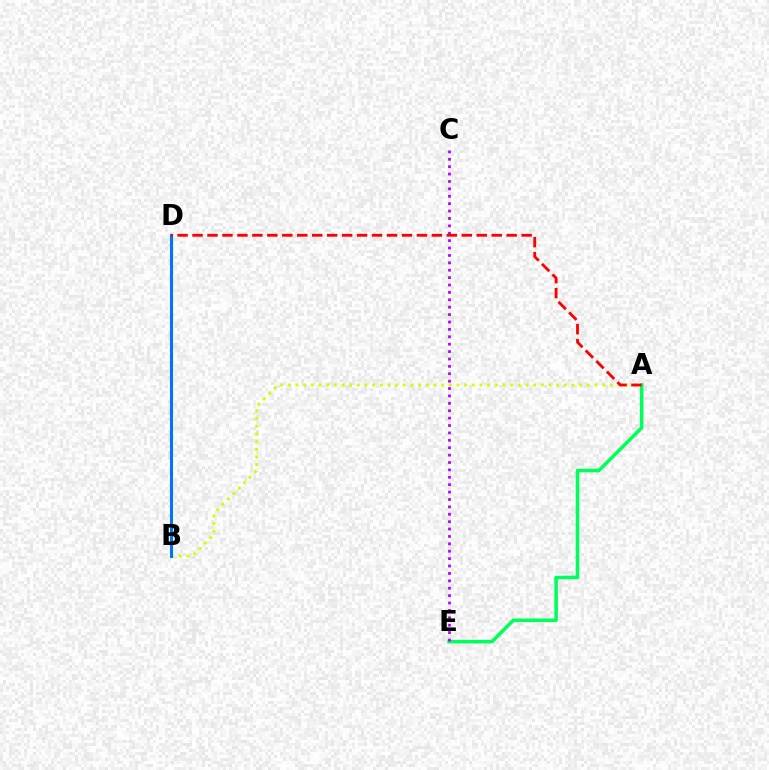{('A', 'B'): [{'color': '#d1ff00', 'line_style': 'dotted', 'thickness': 2.08}], ('A', 'E'): [{'color': '#00ff5c', 'line_style': 'solid', 'thickness': 2.55}], ('B', 'D'): [{'color': '#0074ff', 'line_style': 'solid', 'thickness': 2.22}], ('C', 'E'): [{'color': '#b900ff', 'line_style': 'dotted', 'thickness': 2.01}], ('A', 'D'): [{'color': '#ff0000', 'line_style': 'dashed', 'thickness': 2.03}]}